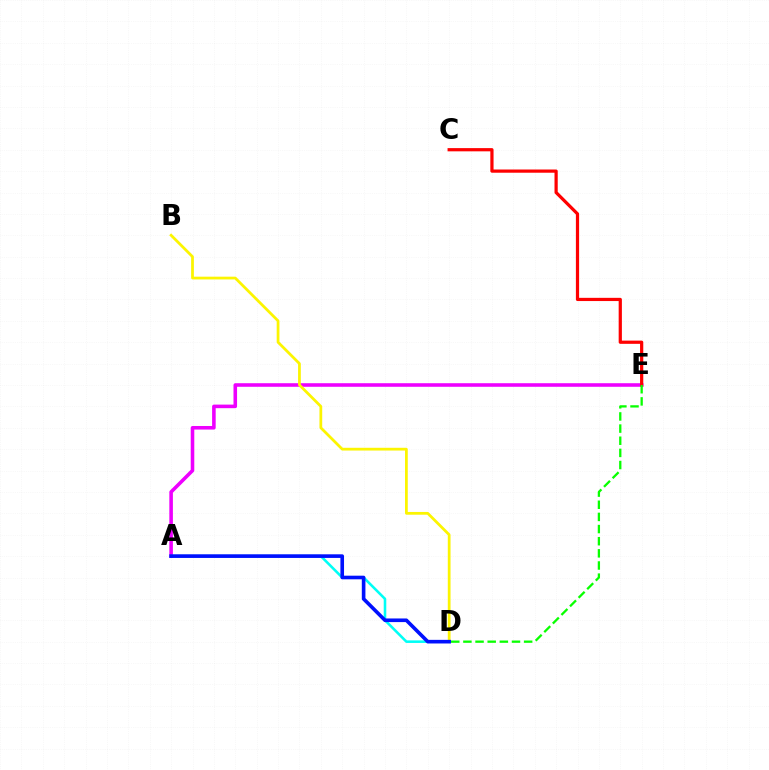{('A', 'E'): [{'color': '#ee00ff', 'line_style': 'solid', 'thickness': 2.57}], ('A', 'D'): [{'color': '#00fff6', 'line_style': 'solid', 'thickness': 1.85}, {'color': '#0010ff', 'line_style': 'solid', 'thickness': 2.61}], ('C', 'E'): [{'color': '#ff0000', 'line_style': 'solid', 'thickness': 2.32}], ('B', 'D'): [{'color': '#fcf500', 'line_style': 'solid', 'thickness': 1.98}], ('D', 'E'): [{'color': '#08ff00', 'line_style': 'dashed', 'thickness': 1.65}]}